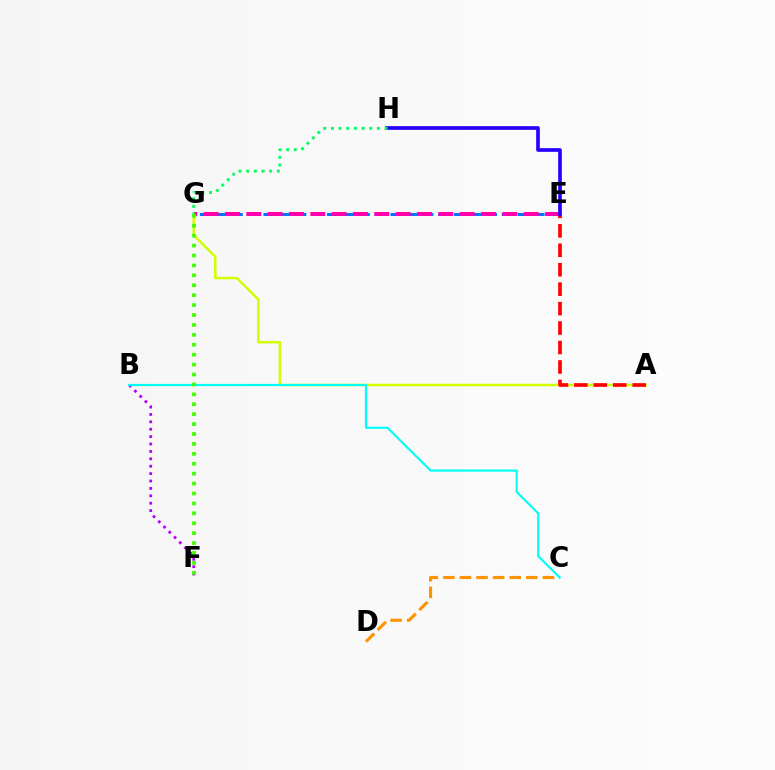{('B', 'F'): [{'color': '#b900ff', 'line_style': 'dotted', 'thickness': 2.01}], ('A', 'G'): [{'color': '#d1ff00', 'line_style': 'solid', 'thickness': 1.8}], ('A', 'E'): [{'color': '#ff0000', 'line_style': 'dashed', 'thickness': 2.64}], ('E', 'G'): [{'color': '#0074ff', 'line_style': 'dashed', 'thickness': 2.16}, {'color': '#ff00ac', 'line_style': 'dashed', 'thickness': 2.9}], ('E', 'H'): [{'color': '#2500ff', 'line_style': 'solid', 'thickness': 2.63}], ('B', 'C'): [{'color': '#00fff6', 'line_style': 'solid', 'thickness': 1.55}], ('F', 'G'): [{'color': '#3dff00', 'line_style': 'dotted', 'thickness': 2.69}], ('C', 'D'): [{'color': '#ff9400', 'line_style': 'dashed', 'thickness': 2.25}], ('G', 'H'): [{'color': '#00ff5c', 'line_style': 'dotted', 'thickness': 2.08}]}